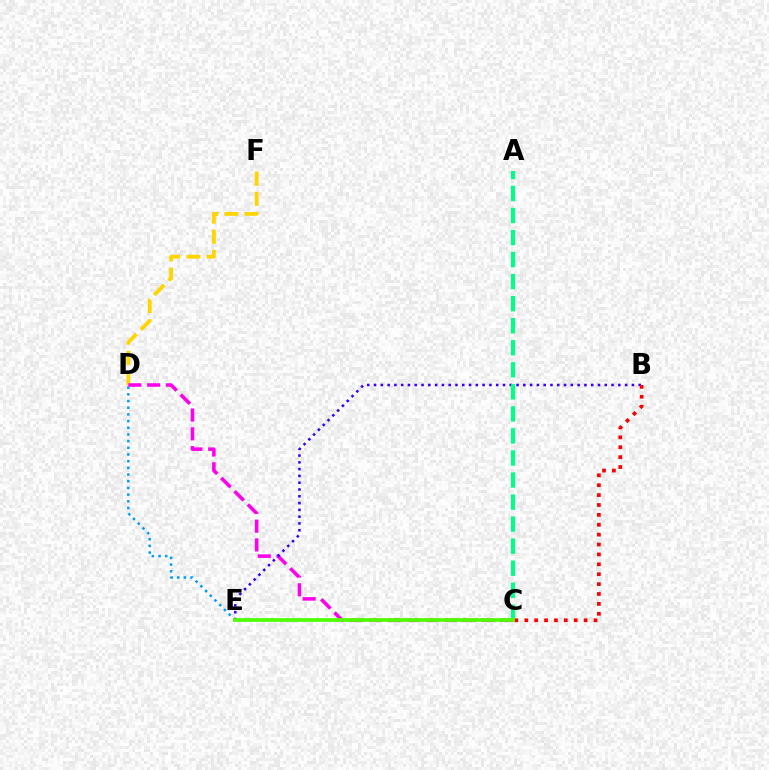{('D', 'E'): [{'color': '#009eff', 'line_style': 'dotted', 'thickness': 1.82}], ('D', 'F'): [{'color': '#ffd500', 'line_style': 'dashed', 'thickness': 2.74}], ('C', 'D'): [{'color': '#ff00ed', 'line_style': 'dashed', 'thickness': 2.55}], ('B', 'E'): [{'color': '#3700ff', 'line_style': 'dotted', 'thickness': 1.84}], ('A', 'C'): [{'color': '#00ff86', 'line_style': 'dashed', 'thickness': 2.99}], ('B', 'C'): [{'color': '#ff0000', 'line_style': 'dotted', 'thickness': 2.69}], ('C', 'E'): [{'color': '#4fff00', 'line_style': 'solid', 'thickness': 2.68}]}